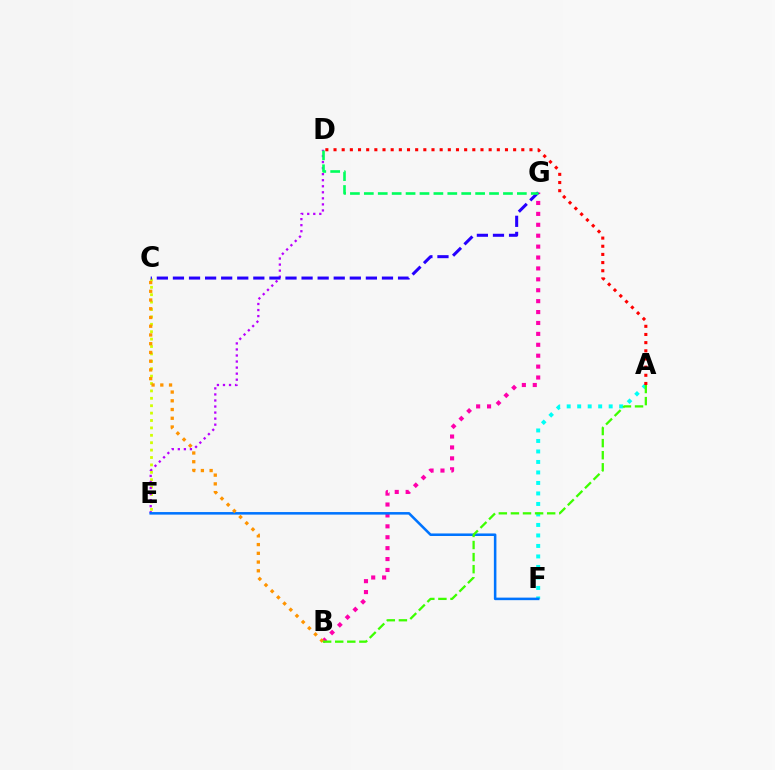{('C', 'E'): [{'color': '#d1ff00', 'line_style': 'dotted', 'thickness': 2.01}], ('B', 'G'): [{'color': '#ff00ac', 'line_style': 'dotted', 'thickness': 2.96}], ('D', 'E'): [{'color': '#b900ff', 'line_style': 'dotted', 'thickness': 1.64}], ('A', 'F'): [{'color': '#00fff6', 'line_style': 'dotted', 'thickness': 2.85}], ('E', 'F'): [{'color': '#0074ff', 'line_style': 'solid', 'thickness': 1.84}], ('B', 'C'): [{'color': '#ff9400', 'line_style': 'dotted', 'thickness': 2.37}], ('A', 'D'): [{'color': '#ff0000', 'line_style': 'dotted', 'thickness': 2.22}], ('C', 'G'): [{'color': '#2500ff', 'line_style': 'dashed', 'thickness': 2.18}], ('A', 'B'): [{'color': '#3dff00', 'line_style': 'dashed', 'thickness': 1.64}], ('D', 'G'): [{'color': '#00ff5c', 'line_style': 'dashed', 'thickness': 1.89}]}